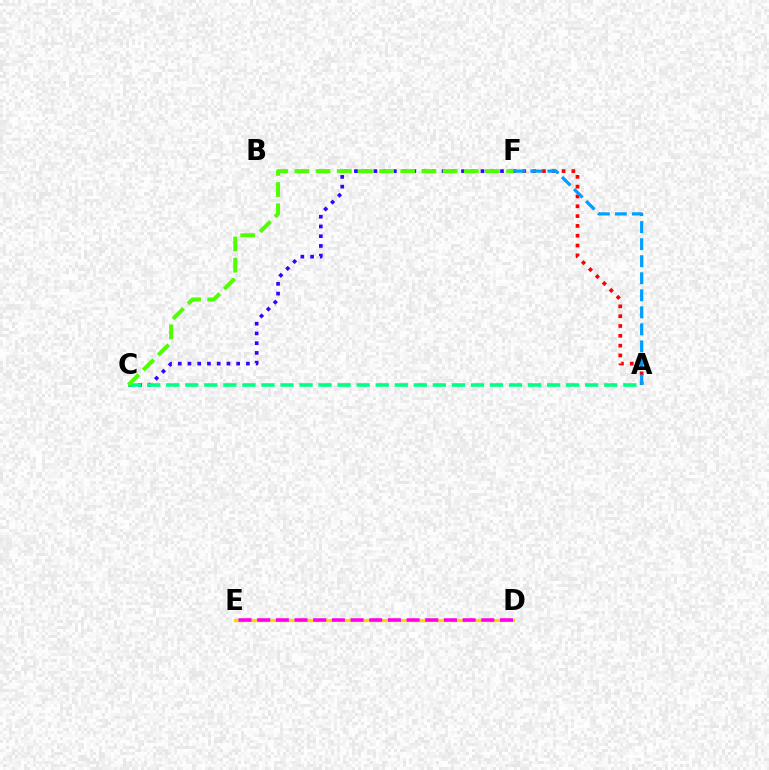{('C', 'F'): [{'color': '#3700ff', 'line_style': 'dotted', 'thickness': 2.65}, {'color': '#4fff00', 'line_style': 'dashed', 'thickness': 2.88}], ('A', 'F'): [{'color': '#ff0000', 'line_style': 'dotted', 'thickness': 2.67}, {'color': '#009eff', 'line_style': 'dashed', 'thickness': 2.31}], ('A', 'C'): [{'color': '#00ff86', 'line_style': 'dashed', 'thickness': 2.59}], ('D', 'E'): [{'color': '#ffd500', 'line_style': 'solid', 'thickness': 2.32}, {'color': '#ff00ed', 'line_style': 'dashed', 'thickness': 2.54}]}